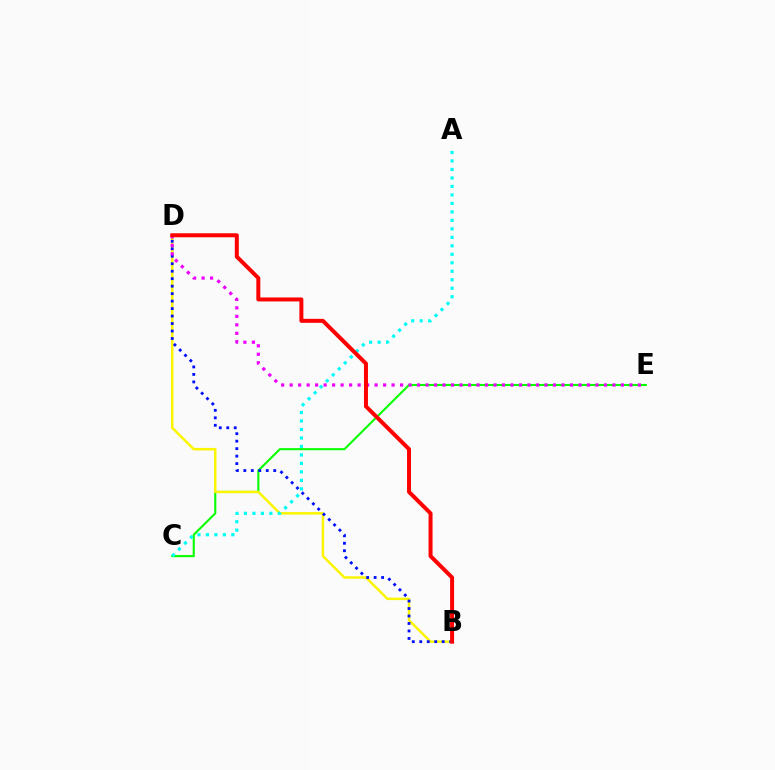{('C', 'E'): [{'color': '#08ff00', 'line_style': 'solid', 'thickness': 1.51}], ('B', 'D'): [{'color': '#fcf500', 'line_style': 'solid', 'thickness': 1.79}, {'color': '#0010ff', 'line_style': 'dotted', 'thickness': 2.03}, {'color': '#ff0000', 'line_style': 'solid', 'thickness': 2.87}], ('D', 'E'): [{'color': '#ee00ff', 'line_style': 'dotted', 'thickness': 2.31}], ('A', 'C'): [{'color': '#00fff6', 'line_style': 'dotted', 'thickness': 2.31}]}